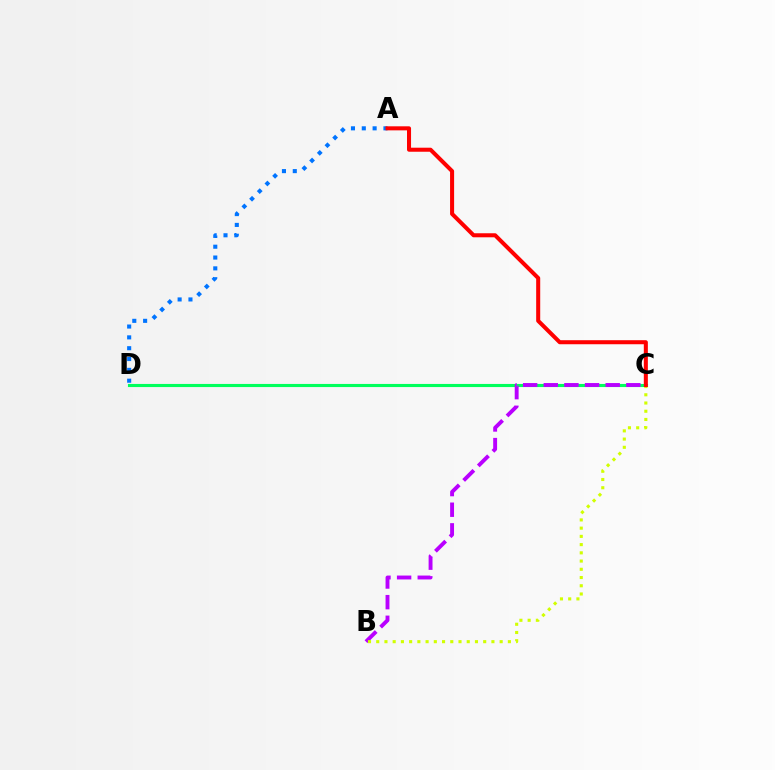{('C', 'D'): [{'color': '#00ff5c', 'line_style': 'solid', 'thickness': 2.24}], ('B', 'C'): [{'color': '#b900ff', 'line_style': 'dashed', 'thickness': 2.8}, {'color': '#d1ff00', 'line_style': 'dotted', 'thickness': 2.24}], ('A', 'D'): [{'color': '#0074ff', 'line_style': 'dotted', 'thickness': 2.94}], ('A', 'C'): [{'color': '#ff0000', 'line_style': 'solid', 'thickness': 2.91}]}